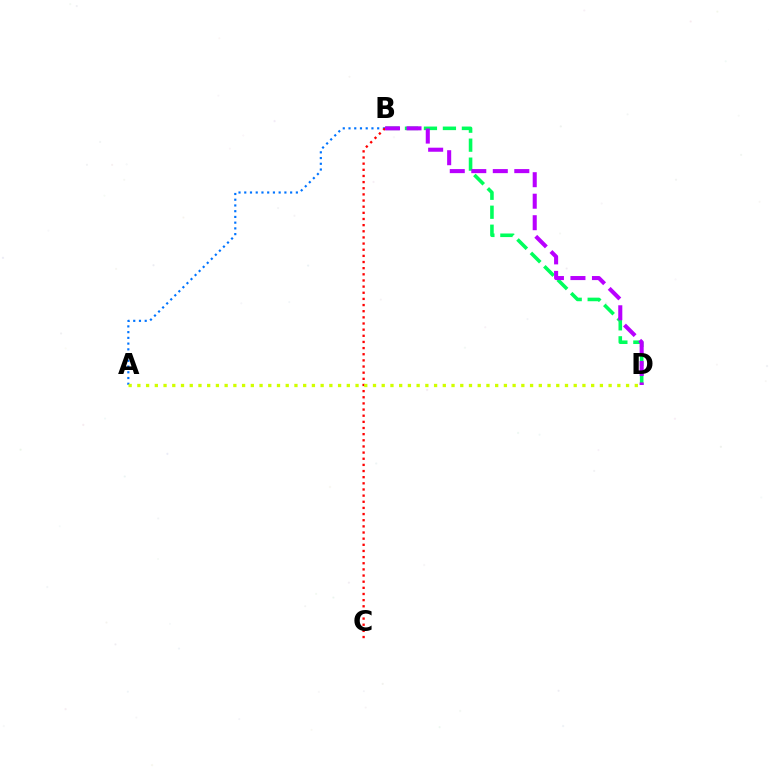{('A', 'B'): [{'color': '#0074ff', 'line_style': 'dotted', 'thickness': 1.56}], ('B', 'C'): [{'color': '#ff0000', 'line_style': 'dotted', 'thickness': 1.67}], ('B', 'D'): [{'color': '#00ff5c', 'line_style': 'dashed', 'thickness': 2.58}, {'color': '#b900ff', 'line_style': 'dashed', 'thickness': 2.92}], ('A', 'D'): [{'color': '#d1ff00', 'line_style': 'dotted', 'thickness': 2.37}]}